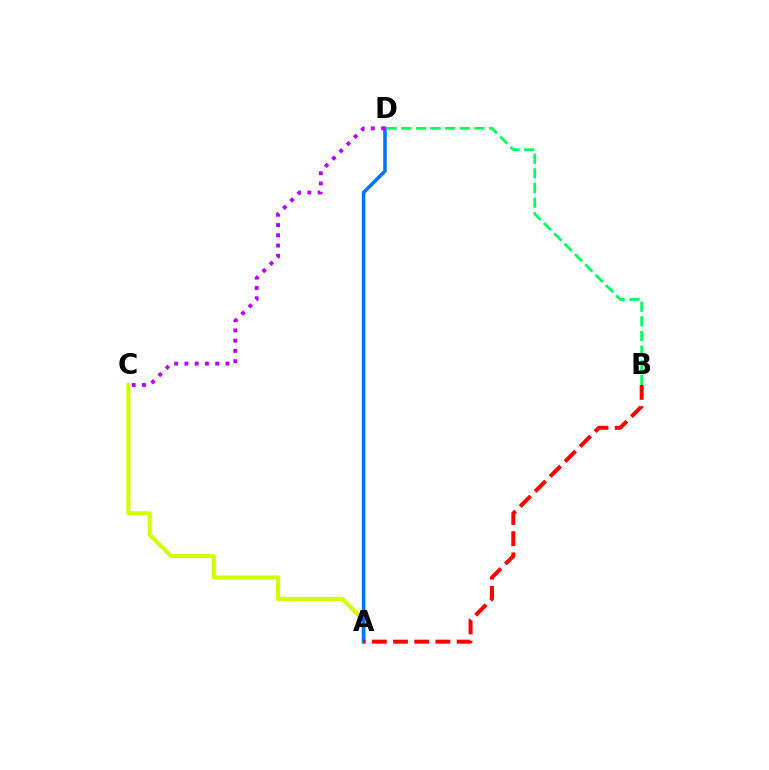{('A', 'C'): [{'color': '#d1ff00', 'line_style': 'solid', 'thickness': 2.94}], ('A', 'D'): [{'color': '#0074ff', 'line_style': 'solid', 'thickness': 2.56}], ('A', 'B'): [{'color': '#ff0000', 'line_style': 'dashed', 'thickness': 2.88}], ('B', 'D'): [{'color': '#00ff5c', 'line_style': 'dashed', 'thickness': 1.99}], ('C', 'D'): [{'color': '#b900ff', 'line_style': 'dotted', 'thickness': 2.79}]}